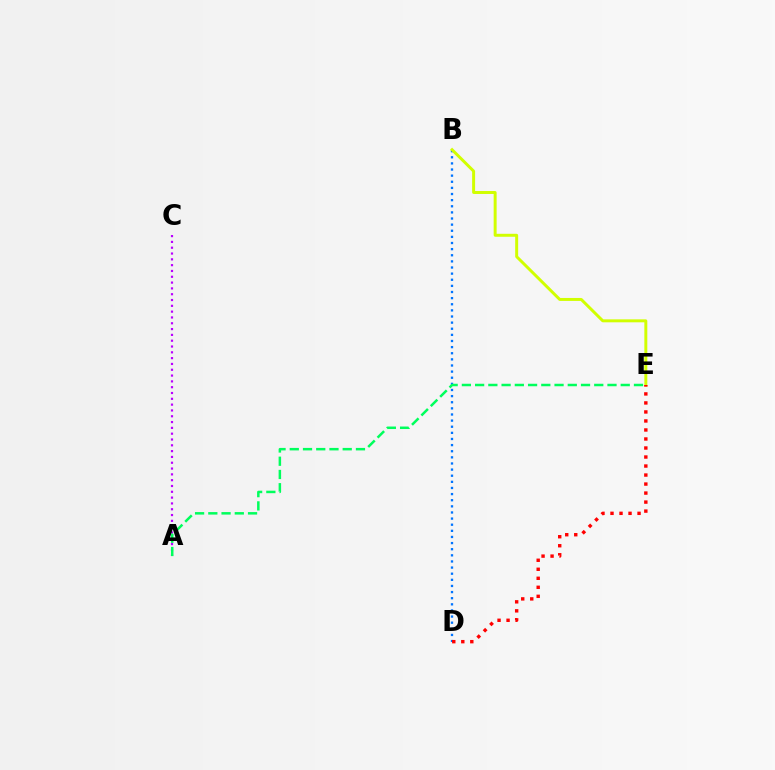{('B', 'D'): [{'color': '#0074ff', 'line_style': 'dotted', 'thickness': 1.66}], ('A', 'C'): [{'color': '#b900ff', 'line_style': 'dotted', 'thickness': 1.58}], ('B', 'E'): [{'color': '#d1ff00', 'line_style': 'solid', 'thickness': 2.13}], ('A', 'E'): [{'color': '#00ff5c', 'line_style': 'dashed', 'thickness': 1.8}], ('D', 'E'): [{'color': '#ff0000', 'line_style': 'dotted', 'thickness': 2.45}]}